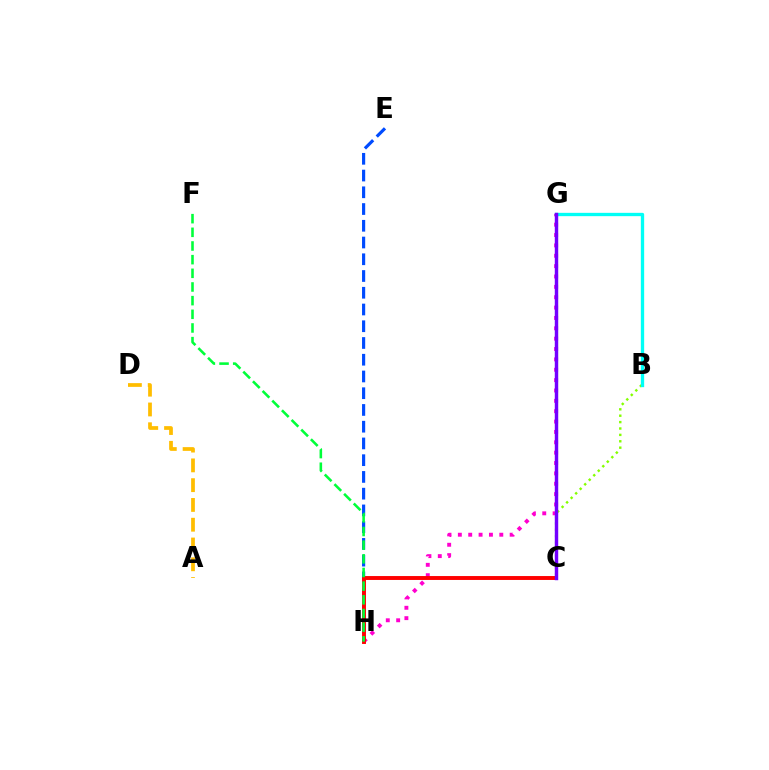{('G', 'H'): [{'color': '#ff00cf', 'line_style': 'dotted', 'thickness': 2.82}], ('E', 'H'): [{'color': '#004bff', 'line_style': 'dashed', 'thickness': 2.27}], ('B', 'C'): [{'color': '#84ff00', 'line_style': 'dotted', 'thickness': 1.74}], ('C', 'H'): [{'color': '#ff0000', 'line_style': 'solid', 'thickness': 2.81}], ('F', 'H'): [{'color': '#00ff39', 'line_style': 'dashed', 'thickness': 1.86}], ('B', 'G'): [{'color': '#00fff6', 'line_style': 'solid', 'thickness': 2.39}], ('C', 'G'): [{'color': '#7200ff', 'line_style': 'solid', 'thickness': 2.47}], ('A', 'D'): [{'color': '#ffbd00', 'line_style': 'dashed', 'thickness': 2.69}]}